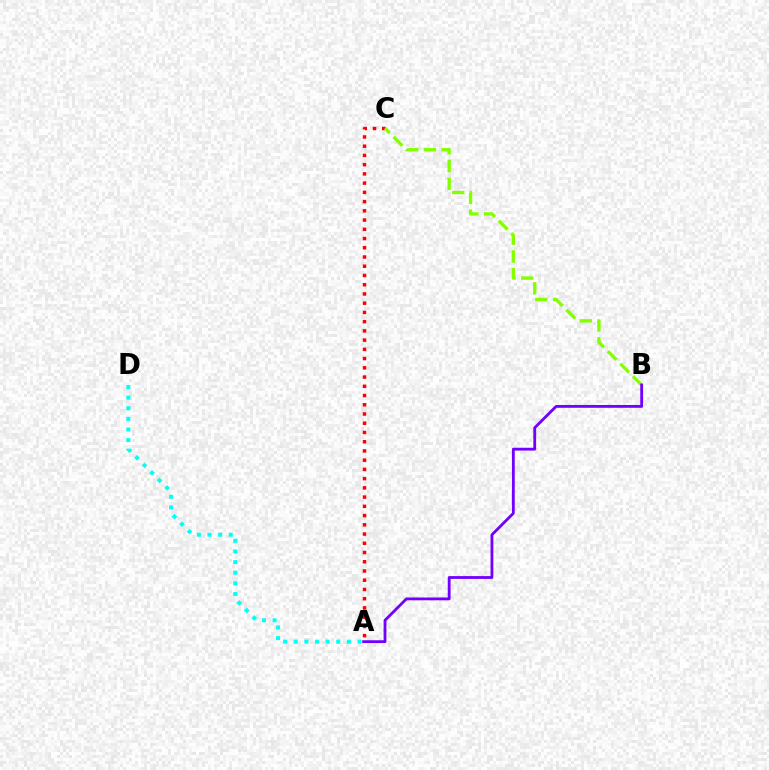{('A', 'C'): [{'color': '#ff0000', 'line_style': 'dotted', 'thickness': 2.51}], ('B', 'C'): [{'color': '#84ff00', 'line_style': 'dashed', 'thickness': 2.41}], ('A', 'D'): [{'color': '#00fff6', 'line_style': 'dotted', 'thickness': 2.89}], ('A', 'B'): [{'color': '#7200ff', 'line_style': 'solid', 'thickness': 2.03}]}